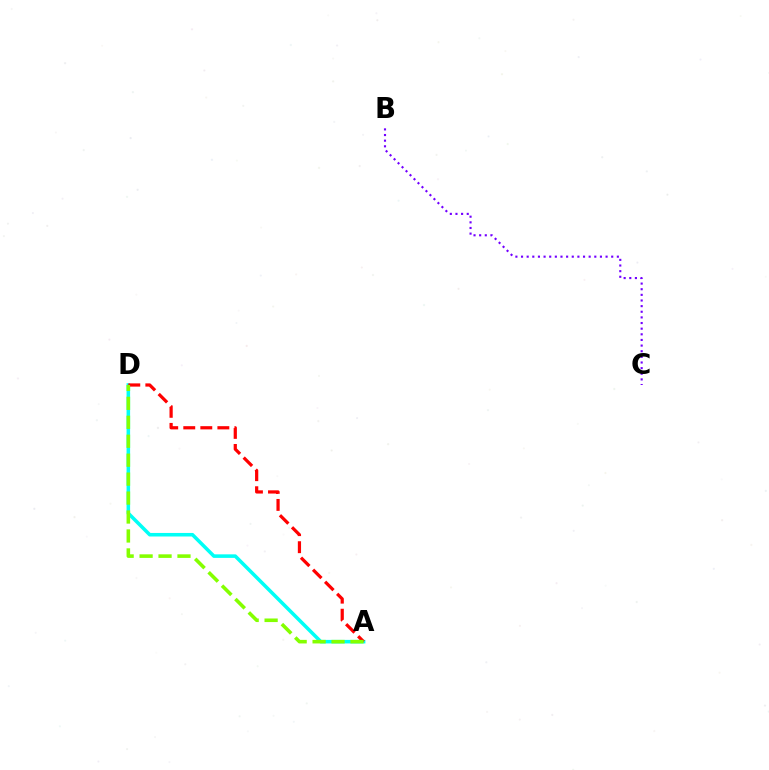{('B', 'C'): [{'color': '#7200ff', 'line_style': 'dotted', 'thickness': 1.53}], ('A', 'D'): [{'color': '#00fff6', 'line_style': 'solid', 'thickness': 2.55}, {'color': '#ff0000', 'line_style': 'dashed', 'thickness': 2.32}, {'color': '#84ff00', 'line_style': 'dashed', 'thickness': 2.57}]}